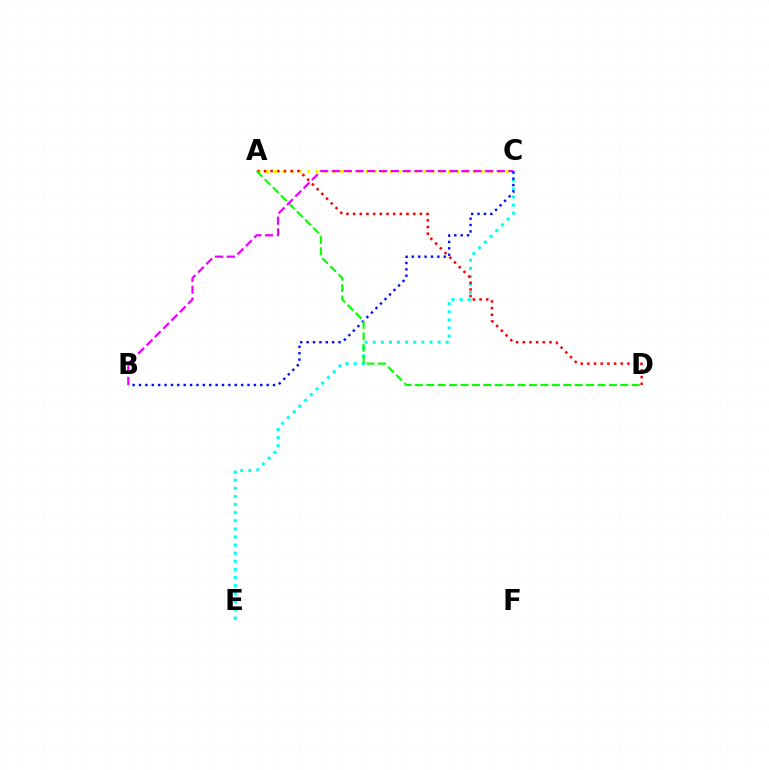{('C', 'E'): [{'color': '#00fff6', 'line_style': 'dotted', 'thickness': 2.2}], ('A', 'C'): [{'color': '#fcf500', 'line_style': 'dotted', 'thickness': 2.25}], ('B', 'C'): [{'color': '#0010ff', 'line_style': 'dotted', 'thickness': 1.73}, {'color': '#ee00ff', 'line_style': 'dashed', 'thickness': 1.6}], ('A', 'D'): [{'color': '#ff0000', 'line_style': 'dotted', 'thickness': 1.81}, {'color': '#08ff00', 'line_style': 'dashed', 'thickness': 1.55}]}